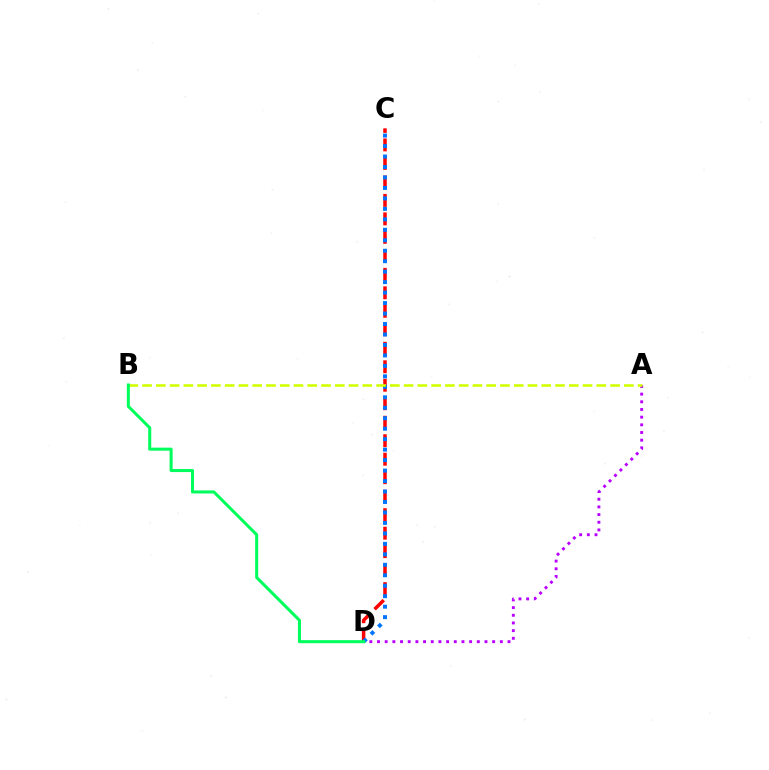{('C', 'D'): [{'color': '#ff0000', 'line_style': 'dashed', 'thickness': 2.51}, {'color': '#0074ff', 'line_style': 'dotted', 'thickness': 2.84}], ('A', 'D'): [{'color': '#b900ff', 'line_style': 'dotted', 'thickness': 2.09}], ('A', 'B'): [{'color': '#d1ff00', 'line_style': 'dashed', 'thickness': 1.87}], ('B', 'D'): [{'color': '#00ff5c', 'line_style': 'solid', 'thickness': 2.19}]}